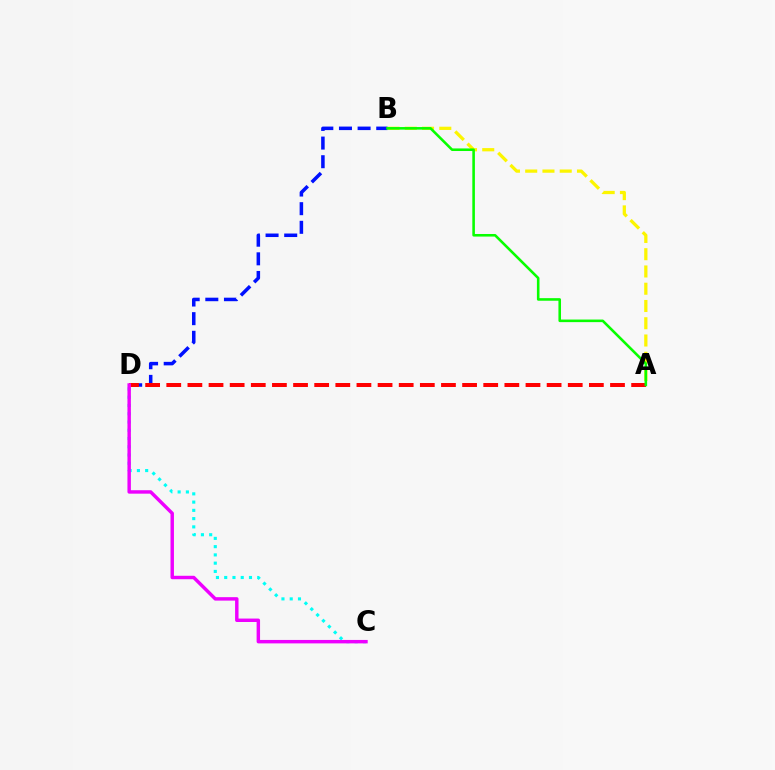{('C', 'D'): [{'color': '#00fff6', 'line_style': 'dotted', 'thickness': 2.24}, {'color': '#ee00ff', 'line_style': 'solid', 'thickness': 2.48}], ('A', 'B'): [{'color': '#fcf500', 'line_style': 'dashed', 'thickness': 2.34}, {'color': '#08ff00', 'line_style': 'solid', 'thickness': 1.86}], ('B', 'D'): [{'color': '#0010ff', 'line_style': 'dashed', 'thickness': 2.53}], ('A', 'D'): [{'color': '#ff0000', 'line_style': 'dashed', 'thickness': 2.87}]}